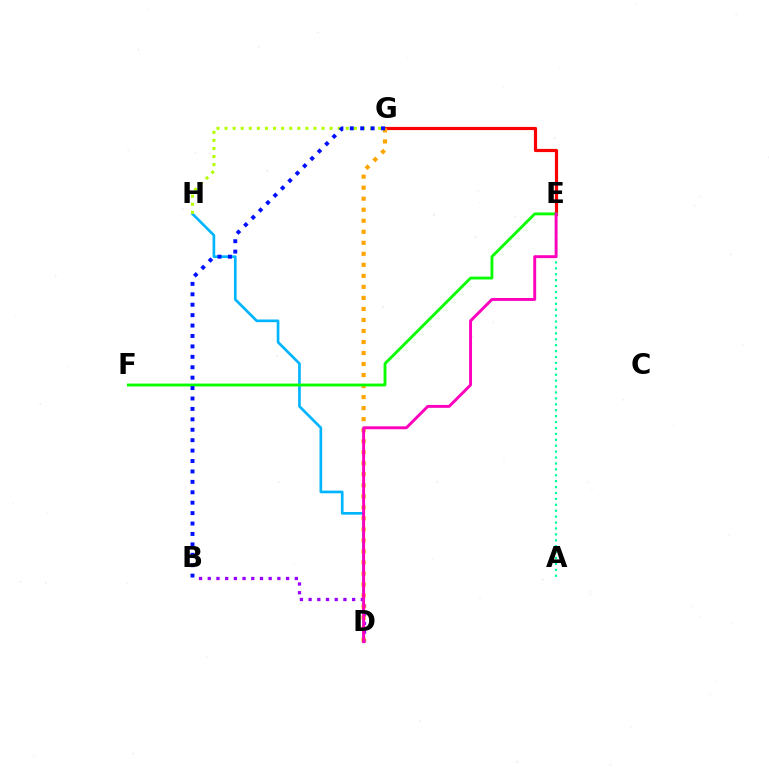{('B', 'D'): [{'color': '#9b00ff', 'line_style': 'dotted', 'thickness': 2.36}], ('D', 'H'): [{'color': '#00b5ff', 'line_style': 'solid', 'thickness': 1.92}], ('E', 'G'): [{'color': '#ff0000', 'line_style': 'solid', 'thickness': 2.29}], ('D', 'G'): [{'color': '#ffa500', 'line_style': 'dotted', 'thickness': 2.99}], ('A', 'E'): [{'color': '#00ff9d', 'line_style': 'dotted', 'thickness': 1.61}], ('G', 'H'): [{'color': '#b3ff00', 'line_style': 'dotted', 'thickness': 2.2}], ('E', 'F'): [{'color': '#08ff00', 'line_style': 'solid', 'thickness': 2.05}], ('D', 'E'): [{'color': '#ff00bd', 'line_style': 'solid', 'thickness': 2.1}], ('B', 'G'): [{'color': '#0010ff', 'line_style': 'dotted', 'thickness': 2.83}]}